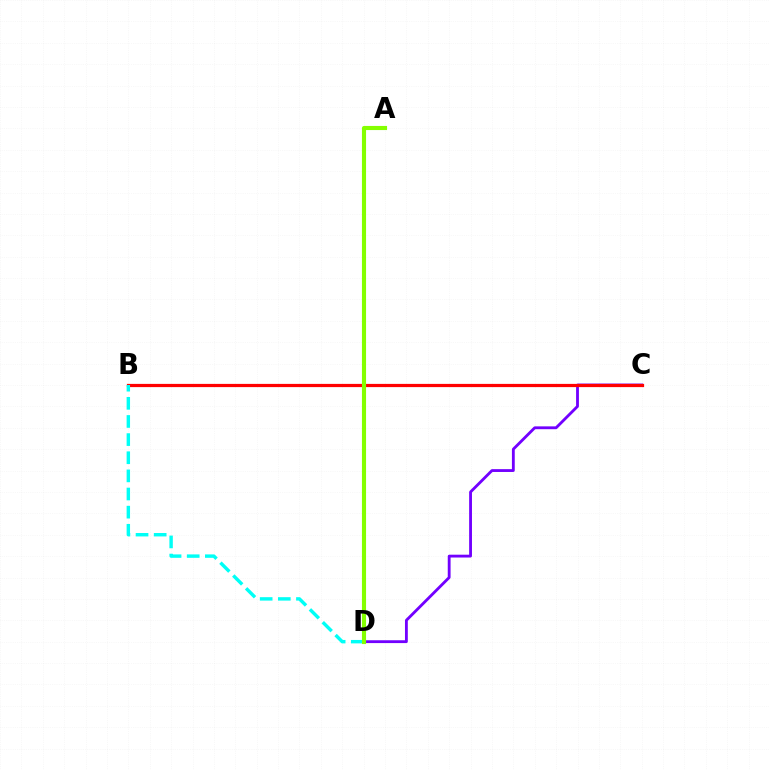{('C', 'D'): [{'color': '#7200ff', 'line_style': 'solid', 'thickness': 2.04}], ('B', 'C'): [{'color': '#ff0000', 'line_style': 'solid', 'thickness': 2.32}], ('B', 'D'): [{'color': '#00fff6', 'line_style': 'dashed', 'thickness': 2.46}], ('A', 'D'): [{'color': '#84ff00', 'line_style': 'solid', 'thickness': 2.96}]}